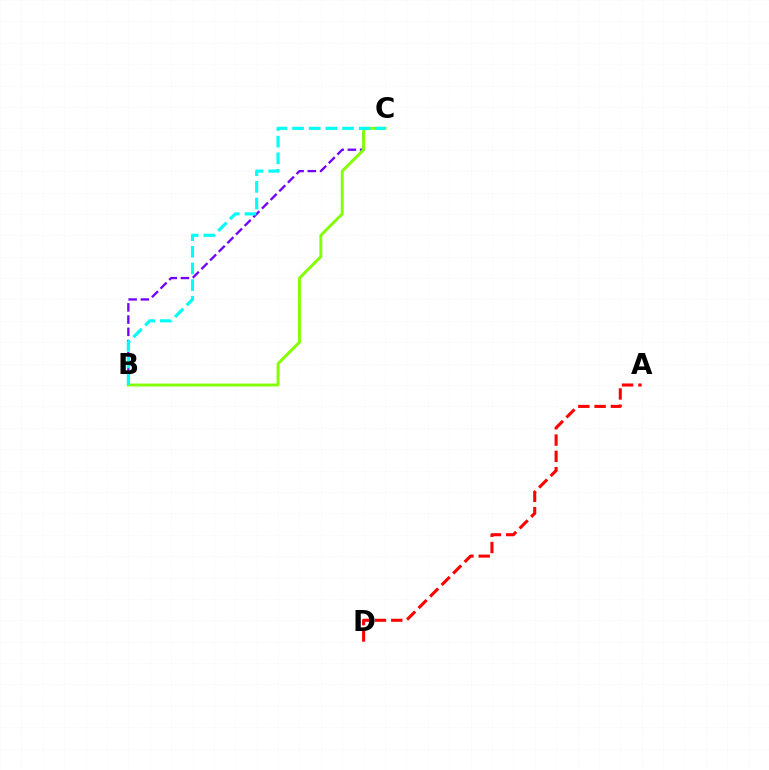{('A', 'D'): [{'color': '#ff0000', 'line_style': 'dashed', 'thickness': 2.21}], ('B', 'C'): [{'color': '#7200ff', 'line_style': 'dashed', 'thickness': 1.66}, {'color': '#84ff00', 'line_style': 'solid', 'thickness': 2.1}, {'color': '#00fff6', 'line_style': 'dashed', 'thickness': 2.26}]}